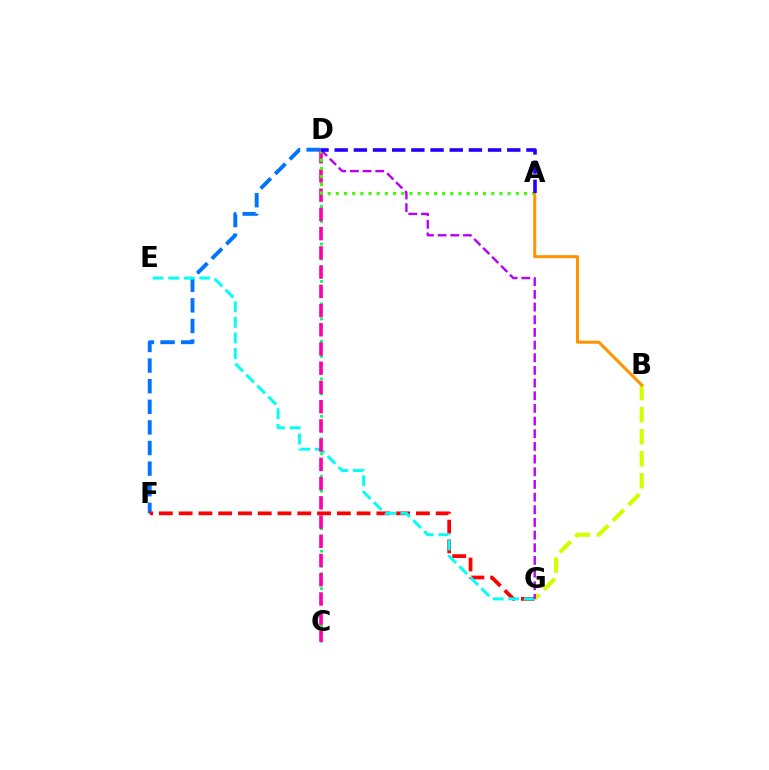{('D', 'F'): [{'color': '#0074ff', 'line_style': 'dashed', 'thickness': 2.8}], ('C', 'D'): [{'color': '#00ff5c', 'line_style': 'dotted', 'thickness': 2.04}, {'color': '#ff00ac', 'line_style': 'dashed', 'thickness': 2.61}], ('F', 'G'): [{'color': '#ff0000', 'line_style': 'dashed', 'thickness': 2.69}], ('B', 'G'): [{'color': '#d1ff00', 'line_style': 'dashed', 'thickness': 2.99}], ('E', 'G'): [{'color': '#00fff6', 'line_style': 'dashed', 'thickness': 2.12}], ('A', 'D'): [{'color': '#3dff00', 'line_style': 'dotted', 'thickness': 2.22}, {'color': '#2500ff', 'line_style': 'dashed', 'thickness': 2.61}], ('D', 'G'): [{'color': '#b900ff', 'line_style': 'dashed', 'thickness': 1.72}], ('A', 'B'): [{'color': '#ff9400', 'line_style': 'solid', 'thickness': 2.18}]}